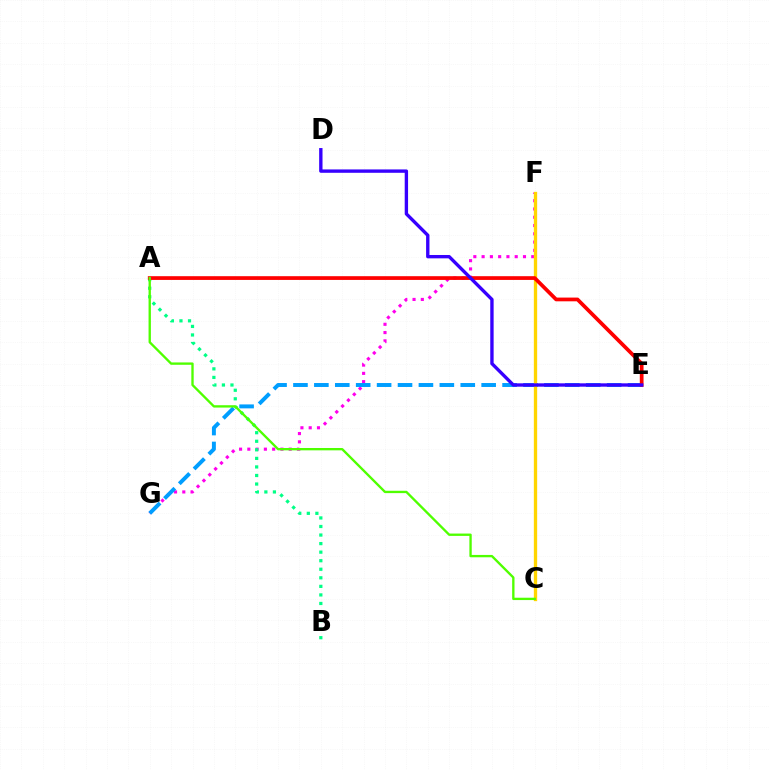{('F', 'G'): [{'color': '#ff00ed', 'line_style': 'dotted', 'thickness': 2.25}], ('A', 'B'): [{'color': '#00ff86', 'line_style': 'dotted', 'thickness': 2.32}], ('E', 'G'): [{'color': '#009eff', 'line_style': 'dashed', 'thickness': 2.84}], ('C', 'F'): [{'color': '#ffd500', 'line_style': 'solid', 'thickness': 2.39}], ('A', 'E'): [{'color': '#ff0000', 'line_style': 'solid', 'thickness': 2.69}], ('D', 'E'): [{'color': '#3700ff', 'line_style': 'solid', 'thickness': 2.42}], ('A', 'C'): [{'color': '#4fff00', 'line_style': 'solid', 'thickness': 1.69}]}